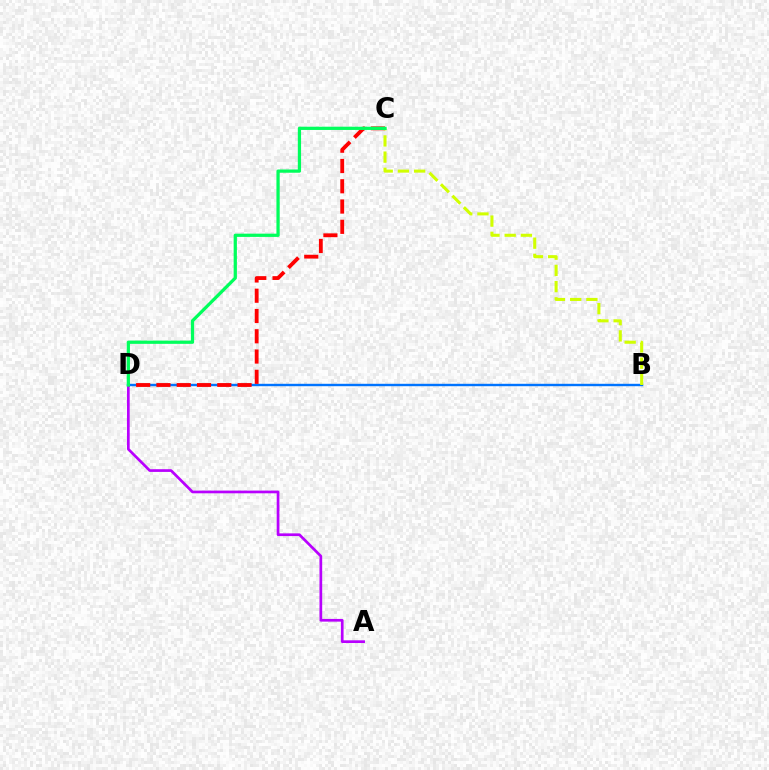{('B', 'D'): [{'color': '#0074ff', 'line_style': 'solid', 'thickness': 1.73}], ('C', 'D'): [{'color': '#ff0000', 'line_style': 'dashed', 'thickness': 2.75}, {'color': '#00ff5c', 'line_style': 'solid', 'thickness': 2.34}], ('B', 'C'): [{'color': '#d1ff00', 'line_style': 'dashed', 'thickness': 2.2}], ('A', 'D'): [{'color': '#b900ff', 'line_style': 'solid', 'thickness': 1.95}]}